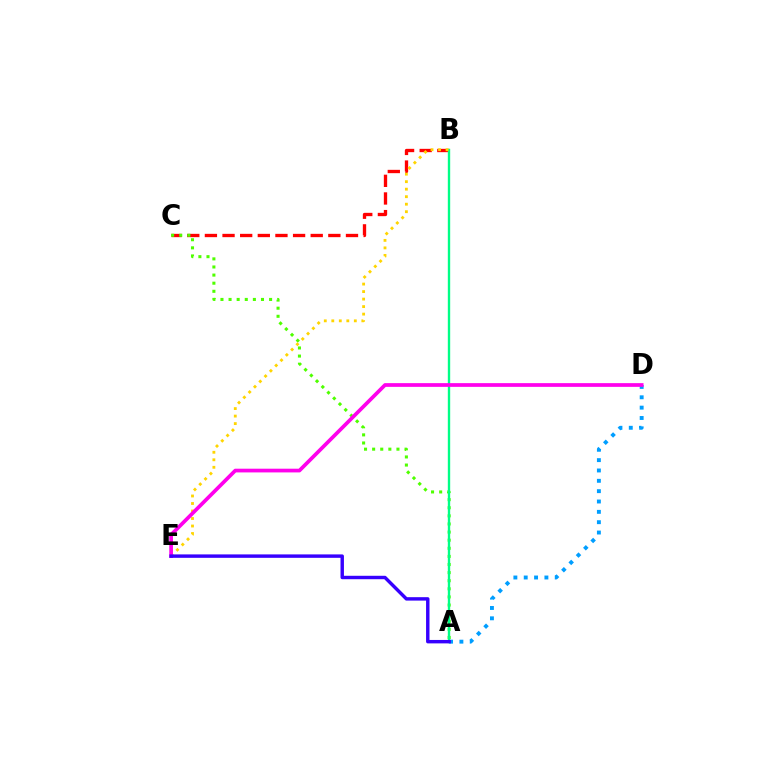{('B', 'C'): [{'color': '#ff0000', 'line_style': 'dashed', 'thickness': 2.4}], ('A', 'C'): [{'color': '#4fff00', 'line_style': 'dotted', 'thickness': 2.2}], ('A', 'D'): [{'color': '#009eff', 'line_style': 'dotted', 'thickness': 2.81}], ('A', 'B'): [{'color': '#00ff86', 'line_style': 'solid', 'thickness': 1.7}], ('B', 'E'): [{'color': '#ffd500', 'line_style': 'dotted', 'thickness': 2.04}], ('D', 'E'): [{'color': '#ff00ed', 'line_style': 'solid', 'thickness': 2.68}], ('A', 'E'): [{'color': '#3700ff', 'line_style': 'solid', 'thickness': 2.47}]}